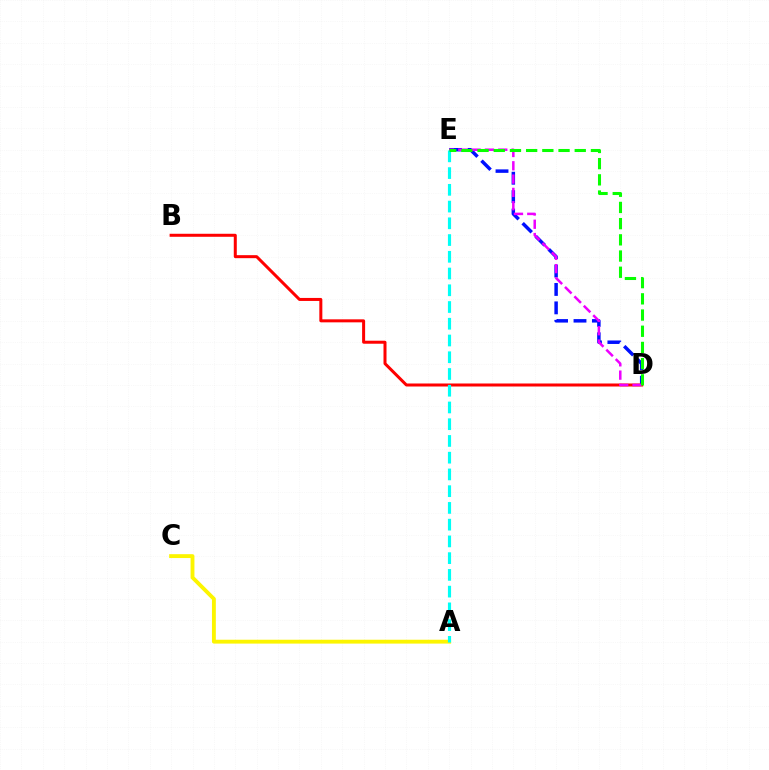{('D', 'E'): [{'color': '#0010ff', 'line_style': 'dashed', 'thickness': 2.5}, {'color': '#ee00ff', 'line_style': 'dashed', 'thickness': 1.81}, {'color': '#08ff00', 'line_style': 'dashed', 'thickness': 2.2}], ('B', 'D'): [{'color': '#ff0000', 'line_style': 'solid', 'thickness': 2.17}], ('A', 'C'): [{'color': '#fcf500', 'line_style': 'solid', 'thickness': 2.78}], ('A', 'E'): [{'color': '#00fff6', 'line_style': 'dashed', 'thickness': 2.27}]}